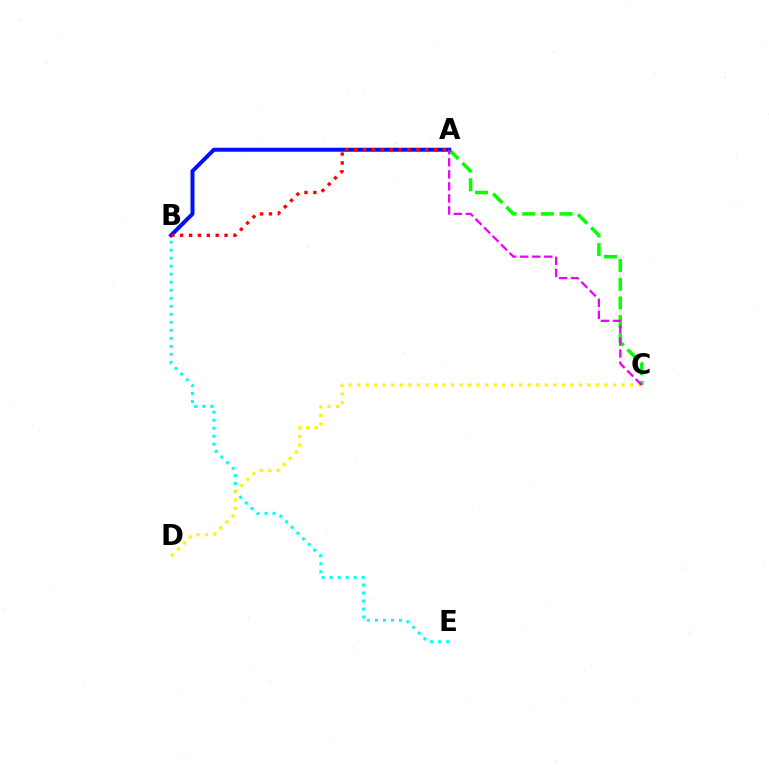{('A', 'C'): [{'color': '#08ff00', 'line_style': 'dashed', 'thickness': 2.54}, {'color': '#ee00ff', 'line_style': 'dashed', 'thickness': 1.63}], ('B', 'E'): [{'color': '#00fff6', 'line_style': 'dotted', 'thickness': 2.18}], ('A', 'B'): [{'color': '#0010ff', 'line_style': 'solid', 'thickness': 2.87}, {'color': '#ff0000', 'line_style': 'dotted', 'thickness': 2.41}], ('C', 'D'): [{'color': '#fcf500', 'line_style': 'dotted', 'thickness': 2.32}]}